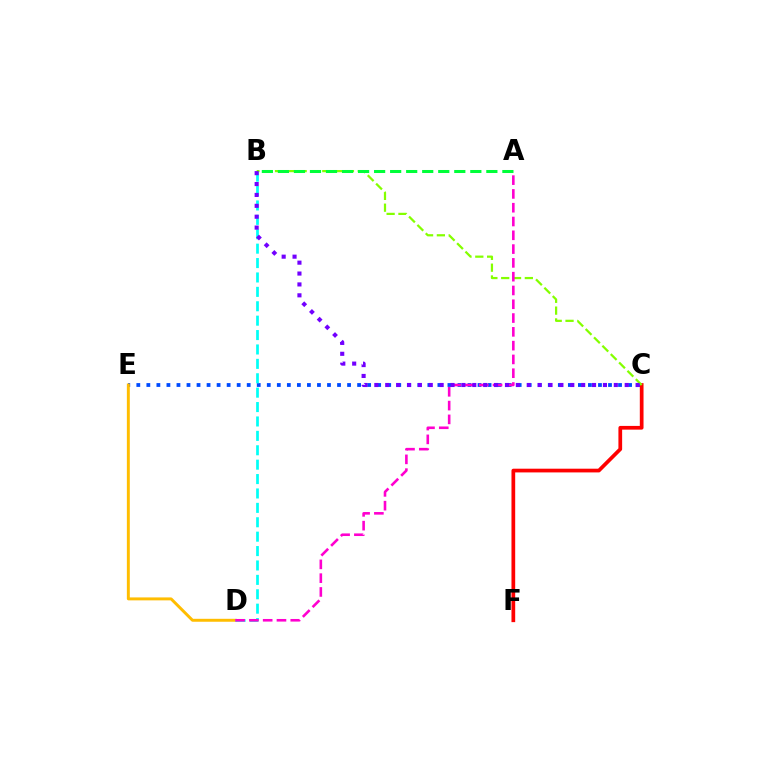{('C', 'E'): [{'color': '#004bff', 'line_style': 'dotted', 'thickness': 2.73}], ('D', 'E'): [{'color': '#ffbd00', 'line_style': 'solid', 'thickness': 2.12}], ('B', 'D'): [{'color': '#00fff6', 'line_style': 'dashed', 'thickness': 1.96}], ('C', 'F'): [{'color': '#ff0000', 'line_style': 'solid', 'thickness': 2.68}], ('B', 'C'): [{'color': '#84ff00', 'line_style': 'dashed', 'thickness': 1.61}, {'color': '#7200ff', 'line_style': 'dotted', 'thickness': 2.96}], ('A', 'D'): [{'color': '#ff00cf', 'line_style': 'dashed', 'thickness': 1.87}], ('A', 'B'): [{'color': '#00ff39', 'line_style': 'dashed', 'thickness': 2.18}]}